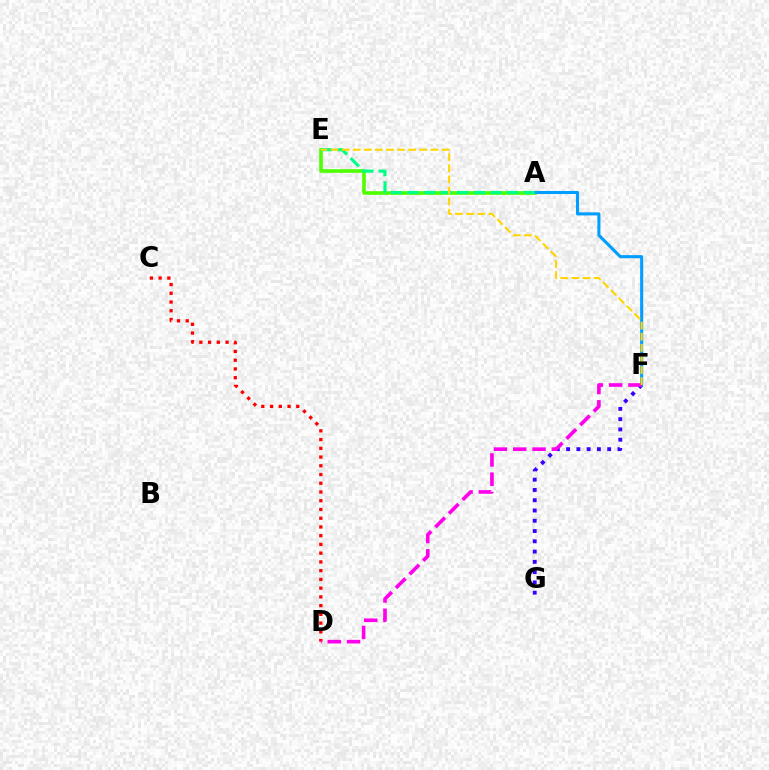{('F', 'G'): [{'color': '#3700ff', 'line_style': 'dotted', 'thickness': 2.79}], ('A', 'E'): [{'color': '#4fff00', 'line_style': 'solid', 'thickness': 2.63}, {'color': '#00ff86', 'line_style': 'dashed', 'thickness': 2.26}], ('A', 'F'): [{'color': '#009eff', 'line_style': 'solid', 'thickness': 2.21}], ('C', 'D'): [{'color': '#ff0000', 'line_style': 'dotted', 'thickness': 2.37}], ('D', 'F'): [{'color': '#ff00ed', 'line_style': 'dashed', 'thickness': 2.62}], ('E', 'F'): [{'color': '#ffd500', 'line_style': 'dashed', 'thickness': 1.51}]}